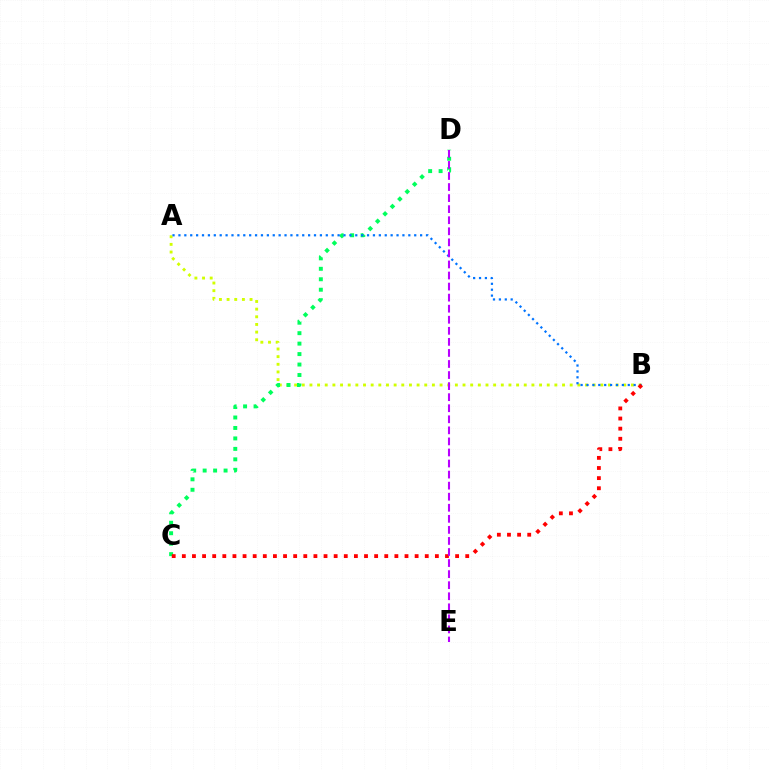{('A', 'B'): [{'color': '#d1ff00', 'line_style': 'dotted', 'thickness': 2.08}, {'color': '#0074ff', 'line_style': 'dotted', 'thickness': 1.6}], ('C', 'D'): [{'color': '#00ff5c', 'line_style': 'dotted', 'thickness': 2.84}], ('B', 'C'): [{'color': '#ff0000', 'line_style': 'dotted', 'thickness': 2.75}], ('D', 'E'): [{'color': '#b900ff', 'line_style': 'dashed', 'thickness': 1.5}]}